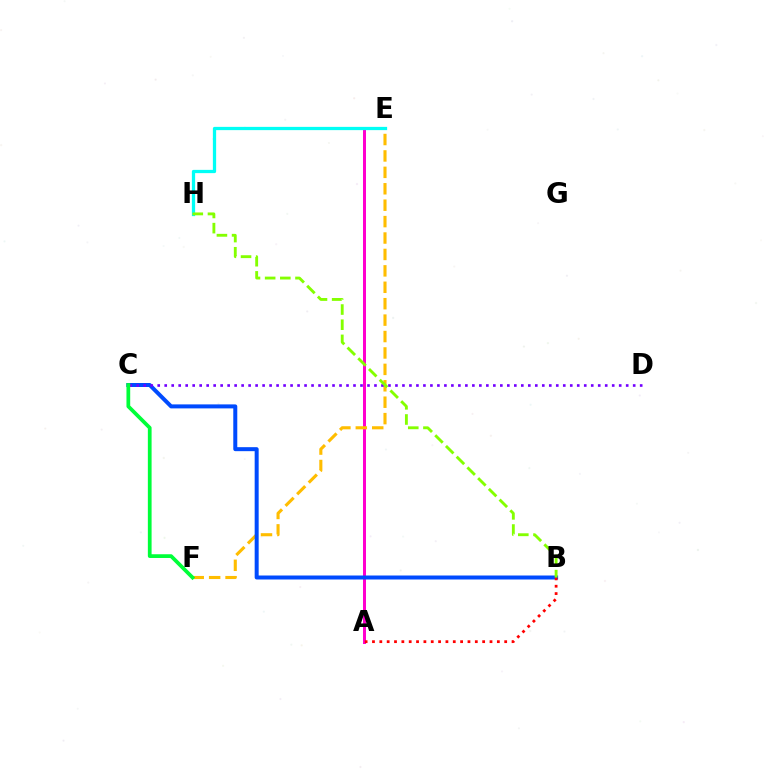{('A', 'E'): [{'color': '#ff00cf', 'line_style': 'solid', 'thickness': 2.16}], ('E', 'F'): [{'color': '#ffbd00', 'line_style': 'dashed', 'thickness': 2.23}], ('B', 'C'): [{'color': '#004bff', 'line_style': 'solid', 'thickness': 2.88}], ('A', 'B'): [{'color': '#ff0000', 'line_style': 'dotted', 'thickness': 2.0}], ('C', 'D'): [{'color': '#7200ff', 'line_style': 'dotted', 'thickness': 1.9}], ('E', 'H'): [{'color': '#00fff6', 'line_style': 'solid', 'thickness': 2.34}], ('C', 'F'): [{'color': '#00ff39', 'line_style': 'solid', 'thickness': 2.69}], ('B', 'H'): [{'color': '#84ff00', 'line_style': 'dashed', 'thickness': 2.06}]}